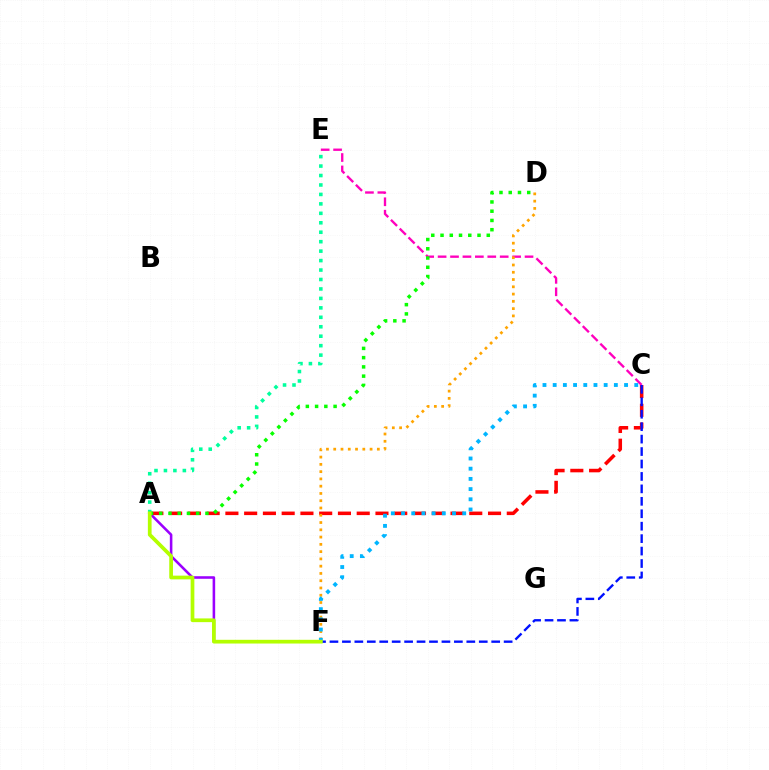{('A', 'F'): [{'color': '#9b00ff', 'line_style': 'solid', 'thickness': 1.85}, {'color': '#b3ff00', 'line_style': 'solid', 'thickness': 2.68}], ('A', 'C'): [{'color': '#ff0000', 'line_style': 'dashed', 'thickness': 2.55}], ('C', 'E'): [{'color': '#ff00bd', 'line_style': 'dashed', 'thickness': 1.69}], ('C', 'F'): [{'color': '#0010ff', 'line_style': 'dashed', 'thickness': 1.69}, {'color': '#00b5ff', 'line_style': 'dotted', 'thickness': 2.77}], ('D', 'F'): [{'color': '#ffa500', 'line_style': 'dotted', 'thickness': 1.98}], ('A', 'E'): [{'color': '#00ff9d', 'line_style': 'dotted', 'thickness': 2.57}], ('A', 'D'): [{'color': '#08ff00', 'line_style': 'dotted', 'thickness': 2.51}]}